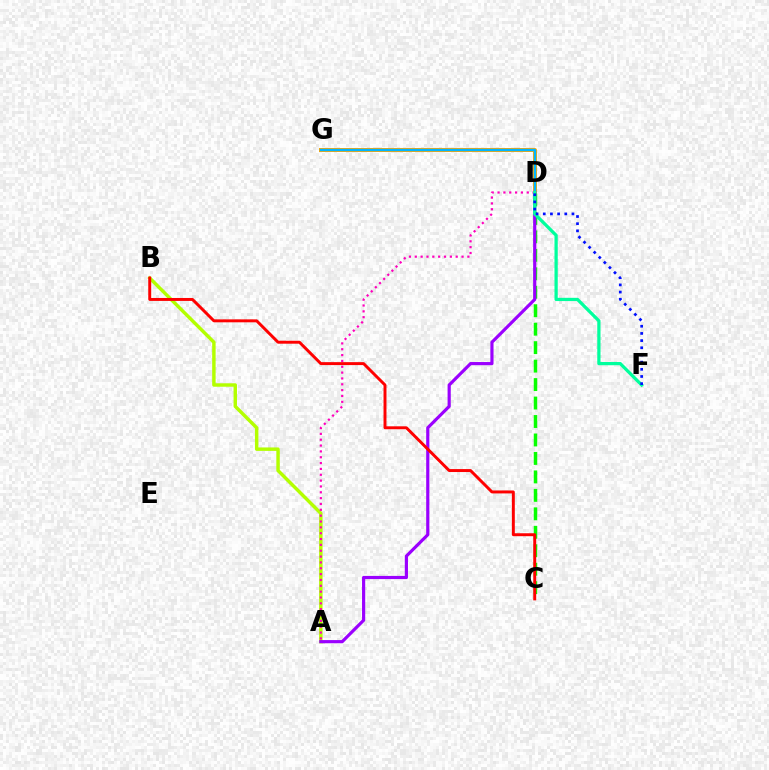{('D', 'G'): [{'color': '#ffa500', 'line_style': 'solid', 'thickness': 2.87}, {'color': '#00b5ff', 'line_style': 'solid', 'thickness': 1.72}], ('A', 'B'): [{'color': '#b3ff00', 'line_style': 'solid', 'thickness': 2.48}], ('C', 'D'): [{'color': '#08ff00', 'line_style': 'dashed', 'thickness': 2.51}], ('A', 'D'): [{'color': '#9b00ff', 'line_style': 'solid', 'thickness': 2.28}, {'color': '#ff00bd', 'line_style': 'dotted', 'thickness': 1.59}], ('B', 'C'): [{'color': '#ff0000', 'line_style': 'solid', 'thickness': 2.12}], ('D', 'F'): [{'color': '#00ff9d', 'line_style': 'solid', 'thickness': 2.34}, {'color': '#0010ff', 'line_style': 'dotted', 'thickness': 1.95}]}